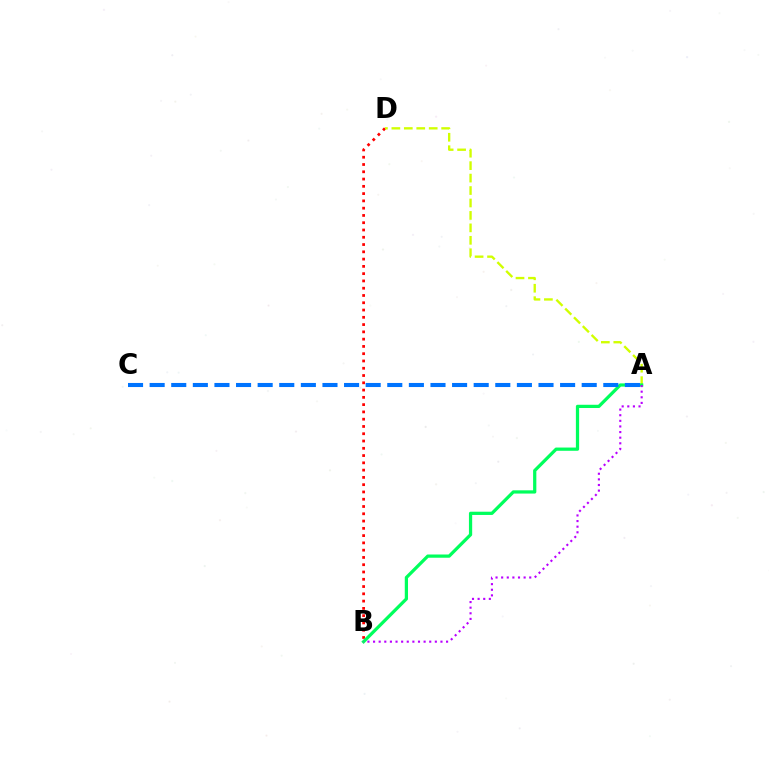{('B', 'D'): [{'color': '#ff0000', 'line_style': 'dotted', 'thickness': 1.98}], ('A', 'D'): [{'color': '#d1ff00', 'line_style': 'dashed', 'thickness': 1.69}], ('A', 'B'): [{'color': '#00ff5c', 'line_style': 'solid', 'thickness': 2.33}, {'color': '#b900ff', 'line_style': 'dotted', 'thickness': 1.53}], ('A', 'C'): [{'color': '#0074ff', 'line_style': 'dashed', 'thickness': 2.93}]}